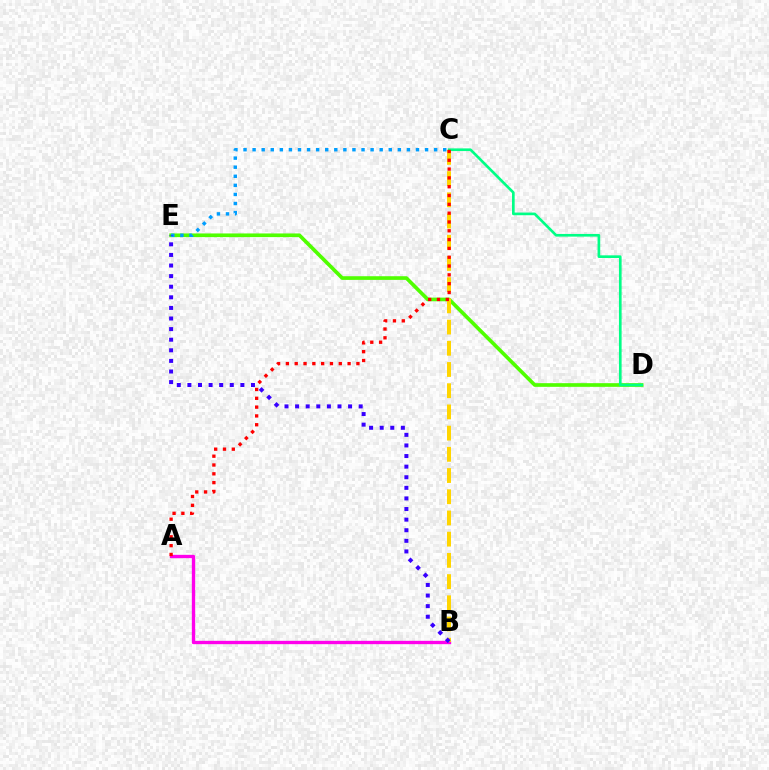{('A', 'B'): [{'color': '#ff00ed', 'line_style': 'solid', 'thickness': 2.4}], ('D', 'E'): [{'color': '#4fff00', 'line_style': 'solid', 'thickness': 2.64}], ('B', 'C'): [{'color': '#ffd500', 'line_style': 'dashed', 'thickness': 2.88}], ('C', 'E'): [{'color': '#009eff', 'line_style': 'dotted', 'thickness': 2.47}], ('C', 'D'): [{'color': '#00ff86', 'line_style': 'solid', 'thickness': 1.92}], ('A', 'C'): [{'color': '#ff0000', 'line_style': 'dotted', 'thickness': 2.39}], ('B', 'E'): [{'color': '#3700ff', 'line_style': 'dotted', 'thickness': 2.88}]}